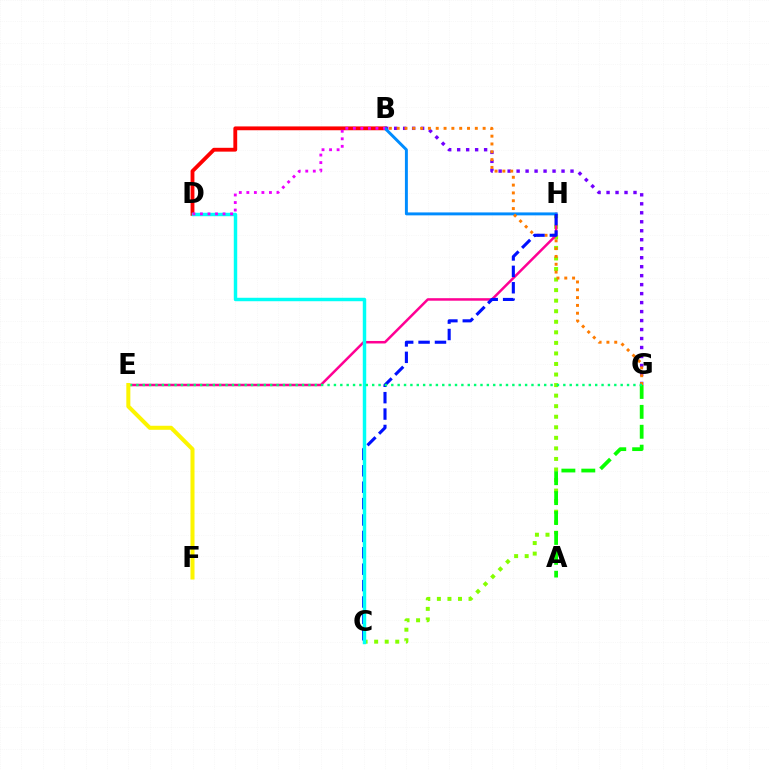{('B', 'D'): [{'color': '#ff0000', 'line_style': 'solid', 'thickness': 2.75}, {'color': '#ee00ff', 'line_style': 'dotted', 'thickness': 2.05}], ('C', 'H'): [{'color': '#84ff00', 'line_style': 'dotted', 'thickness': 2.87}, {'color': '#0010ff', 'line_style': 'dashed', 'thickness': 2.23}], ('B', 'G'): [{'color': '#7200ff', 'line_style': 'dotted', 'thickness': 2.44}, {'color': '#ff7c00', 'line_style': 'dotted', 'thickness': 2.12}], ('E', 'H'): [{'color': '#ff0094', 'line_style': 'solid', 'thickness': 1.81}], ('B', 'H'): [{'color': '#008cff', 'line_style': 'solid', 'thickness': 2.12}], ('A', 'G'): [{'color': '#08ff00', 'line_style': 'dashed', 'thickness': 2.7}], ('C', 'D'): [{'color': '#00fff6', 'line_style': 'solid', 'thickness': 2.48}], ('E', 'G'): [{'color': '#00ff74', 'line_style': 'dotted', 'thickness': 1.73}], ('E', 'F'): [{'color': '#fcf500', 'line_style': 'solid', 'thickness': 2.9}]}